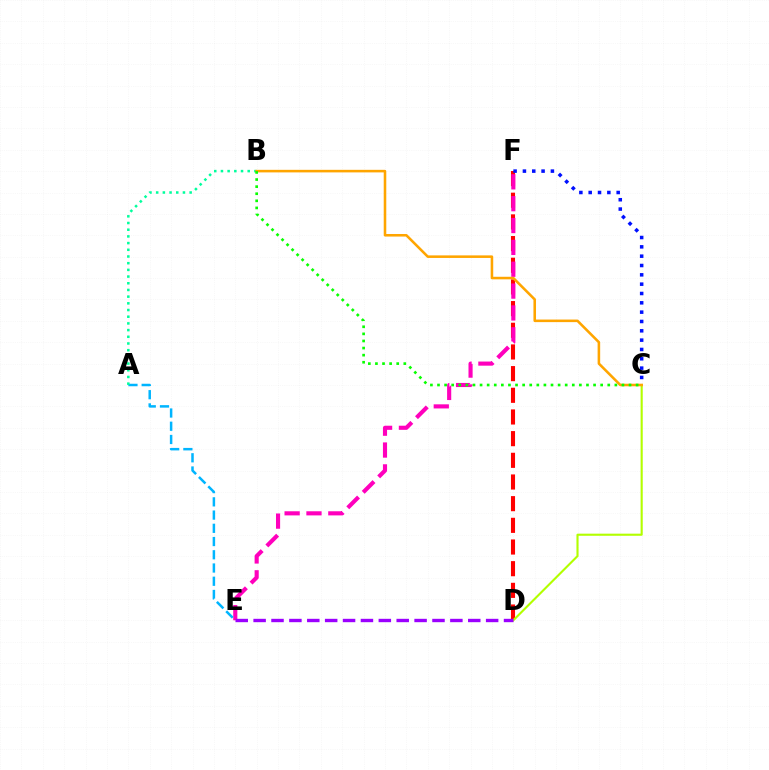{('D', 'F'): [{'color': '#ff0000', 'line_style': 'dashed', 'thickness': 2.94}], ('E', 'F'): [{'color': '#ff00bd', 'line_style': 'dashed', 'thickness': 2.97}], ('A', 'E'): [{'color': '#00b5ff', 'line_style': 'dashed', 'thickness': 1.8}], ('C', 'F'): [{'color': '#0010ff', 'line_style': 'dotted', 'thickness': 2.53}], ('C', 'D'): [{'color': '#b3ff00', 'line_style': 'solid', 'thickness': 1.52}], ('A', 'B'): [{'color': '#00ff9d', 'line_style': 'dotted', 'thickness': 1.82}], ('B', 'C'): [{'color': '#ffa500', 'line_style': 'solid', 'thickness': 1.85}, {'color': '#08ff00', 'line_style': 'dotted', 'thickness': 1.93}], ('D', 'E'): [{'color': '#9b00ff', 'line_style': 'dashed', 'thickness': 2.43}]}